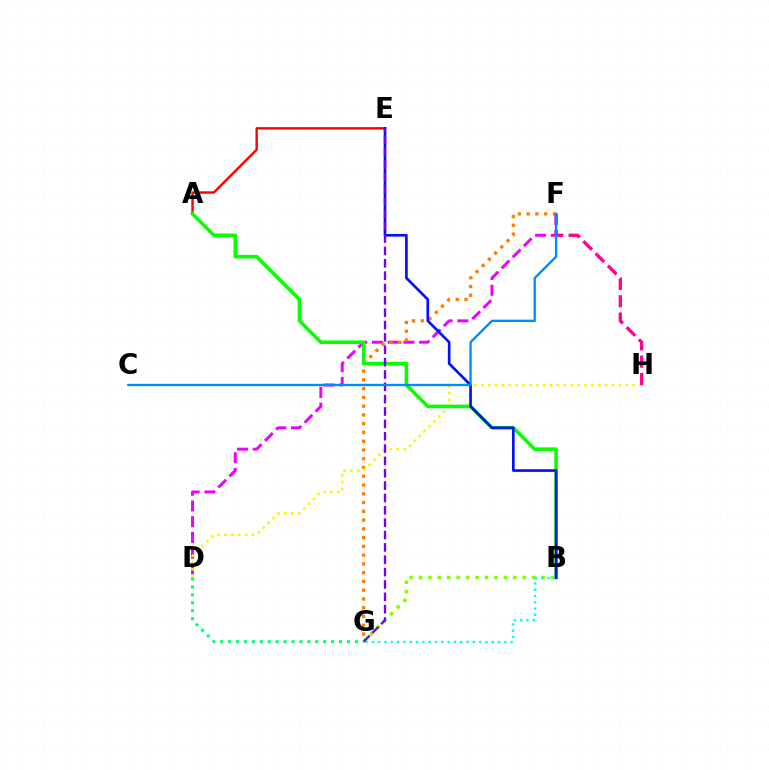{('D', 'F'): [{'color': '#ee00ff', 'line_style': 'dashed', 'thickness': 2.13}], ('A', 'E'): [{'color': '#ff0000', 'line_style': 'solid', 'thickness': 1.73}], ('F', 'G'): [{'color': '#ff7c00', 'line_style': 'dotted', 'thickness': 2.38}], ('D', 'H'): [{'color': '#fcf500', 'line_style': 'dotted', 'thickness': 1.87}], ('A', 'B'): [{'color': '#08ff00', 'line_style': 'solid', 'thickness': 2.58}], ('B', 'G'): [{'color': '#84ff00', 'line_style': 'dotted', 'thickness': 2.56}, {'color': '#00fff6', 'line_style': 'dotted', 'thickness': 1.71}], ('B', 'E'): [{'color': '#0010ff', 'line_style': 'solid', 'thickness': 1.91}], ('E', 'G'): [{'color': '#7200ff', 'line_style': 'dashed', 'thickness': 1.68}], ('F', 'H'): [{'color': '#ff0094', 'line_style': 'dashed', 'thickness': 2.35}], ('C', 'F'): [{'color': '#008cff', 'line_style': 'solid', 'thickness': 1.69}], ('D', 'G'): [{'color': '#00ff74', 'line_style': 'dotted', 'thickness': 2.15}]}